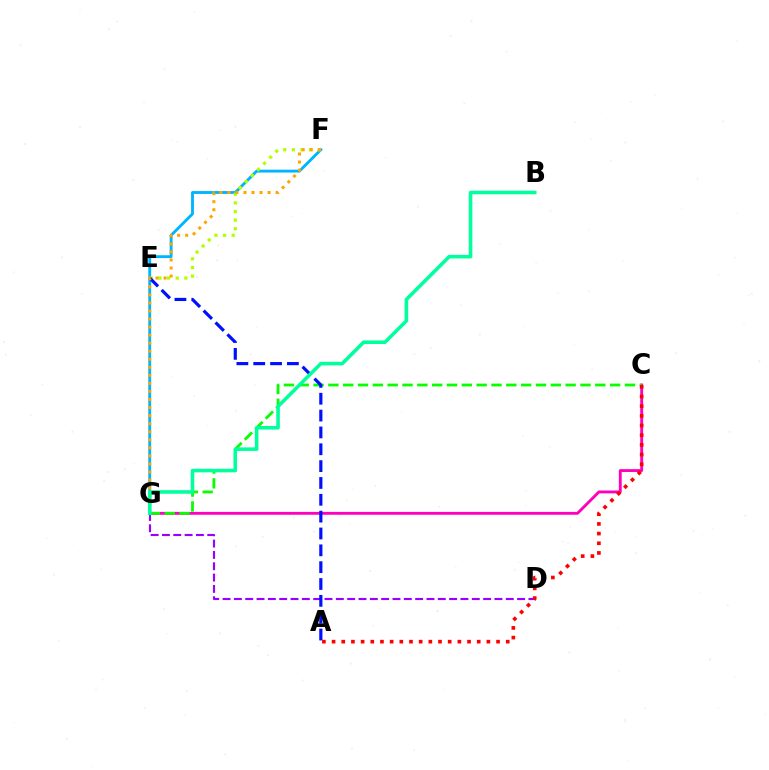{('C', 'G'): [{'color': '#ff00bd', 'line_style': 'solid', 'thickness': 2.06}, {'color': '#08ff00', 'line_style': 'dashed', 'thickness': 2.01}], ('F', 'G'): [{'color': '#00b5ff', 'line_style': 'solid', 'thickness': 2.07}, {'color': '#ffa500', 'line_style': 'dotted', 'thickness': 2.19}], ('D', 'G'): [{'color': '#9b00ff', 'line_style': 'dashed', 'thickness': 1.54}], ('A', 'C'): [{'color': '#ff0000', 'line_style': 'dotted', 'thickness': 2.63}], ('E', 'F'): [{'color': '#b3ff00', 'line_style': 'dotted', 'thickness': 2.34}], ('A', 'E'): [{'color': '#0010ff', 'line_style': 'dashed', 'thickness': 2.29}], ('B', 'G'): [{'color': '#00ff9d', 'line_style': 'solid', 'thickness': 2.56}]}